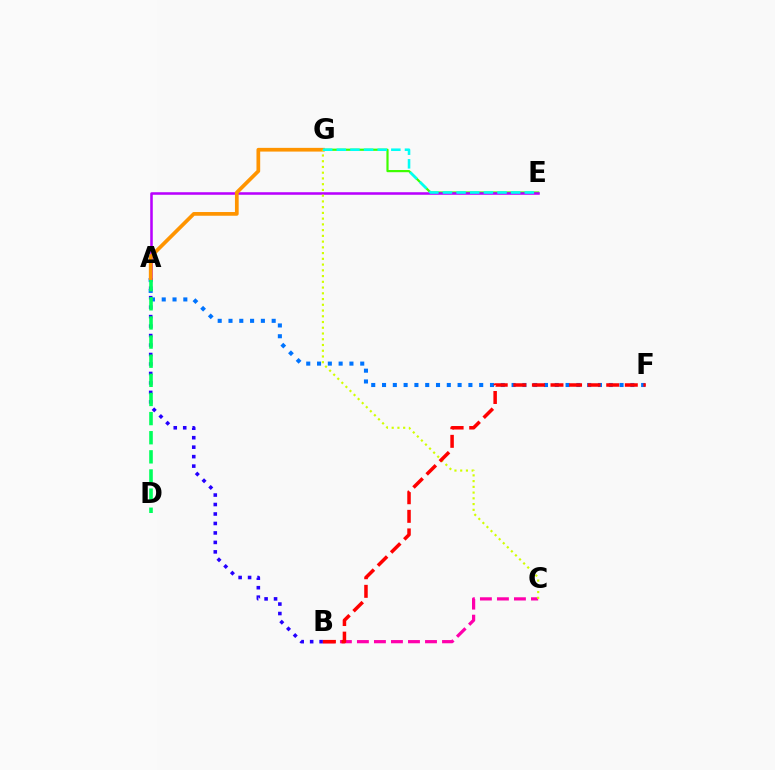{('A', 'B'): [{'color': '#2500ff', 'line_style': 'dotted', 'thickness': 2.57}], ('A', 'F'): [{'color': '#0074ff', 'line_style': 'dotted', 'thickness': 2.93}], ('E', 'G'): [{'color': '#3dff00', 'line_style': 'solid', 'thickness': 1.58}, {'color': '#00fff6', 'line_style': 'dashed', 'thickness': 1.85}], ('B', 'C'): [{'color': '#ff00ac', 'line_style': 'dashed', 'thickness': 2.31}], ('A', 'D'): [{'color': '#00ff5c', 'line_style': 'dashed', 'thickness': 2.6}], ('A', 'E'): [{'color': '#b900ff', 'line_style': 'solid', 'thickness': 1.83}], ('A', 'G'): [{'color': '#ff9400', 'line_style': 'solid', 'thickness': 2.68}], ('C', 'G'): [{'color': '#d1ff00', 'line_style': 'dotted', 'thickness': 1.56}], ('B', 'F'): [{'color': '#ff0000', 'line_style': 'dashed', 'thickness': 2.52}]}